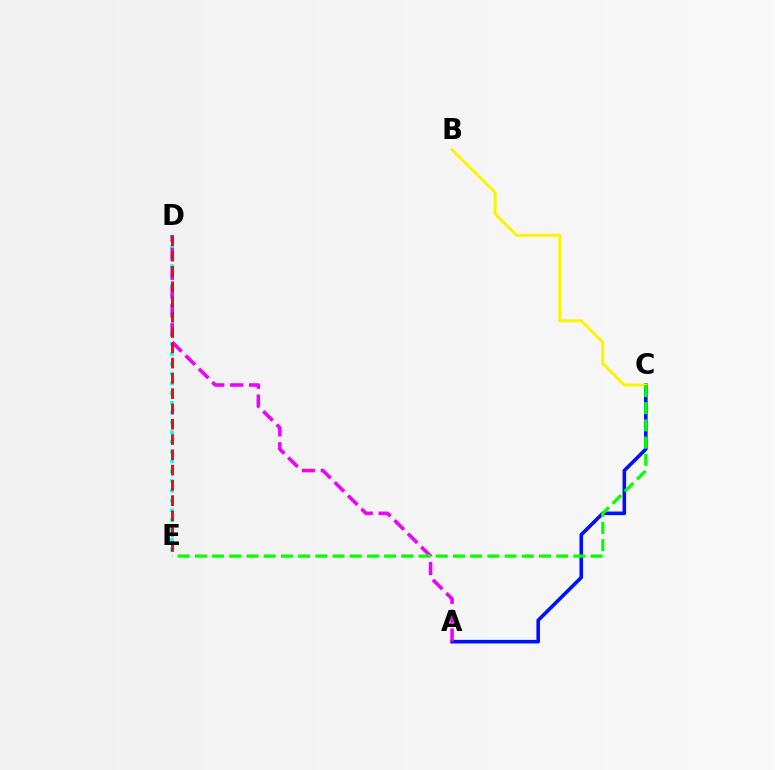{('A', 'C'): [{'color': '#0010ff', 'line_style': 'solid', 'thickness': 2.59}], ('D', 'E'): [{'color': '#00fff6', 'line_style': 'dotted', 'thickness': 2.65}, {'color': '#ff0000', 'line_style': 'dashed', 'thickness': 2.08}], ('B', 'C'): [{'color': '#fcf500', 'line_style': 'solid', 'thickness': 2.15}], ('A', 'D'): [{'color': '#ee00ff', 'line_style': 'dashed', 'thickness': 2.56}], ('C', 'E'): [{'color': '#08ff00', 'line_style': 'dashed', 'thickness': 2.34}]}